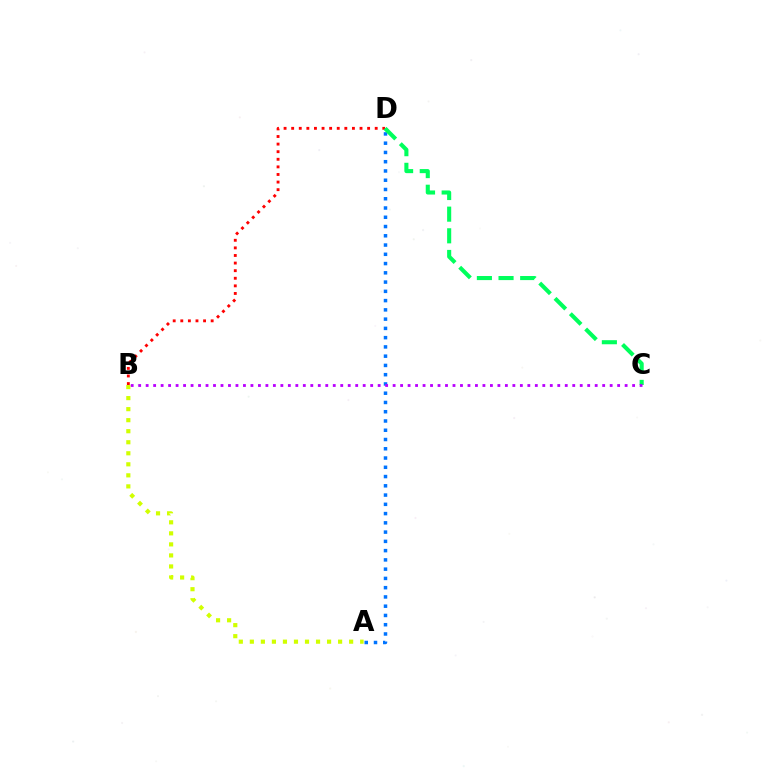{('A', 'D'): [{'color': '#0074ff', 'line_style': 'dotted', 'thickness': 2.52}], ('B', 'D'): [{'color': '#ff0000', 'line_style': 'dotted', 'thickness': 2.06}], ('A', 'B'): [{'color': '#d1ff00', 'line_style': 'dotted', 'thickness': 3.0}], ('C', 'D'): [{'color': '#00ff5c', 'line_style': 'dashed', 'thickness': 2.94}], ('B', 'C'): [{'color': '#b900ff', 'line_style': 'dotted', 'thickness': 2.03}]}